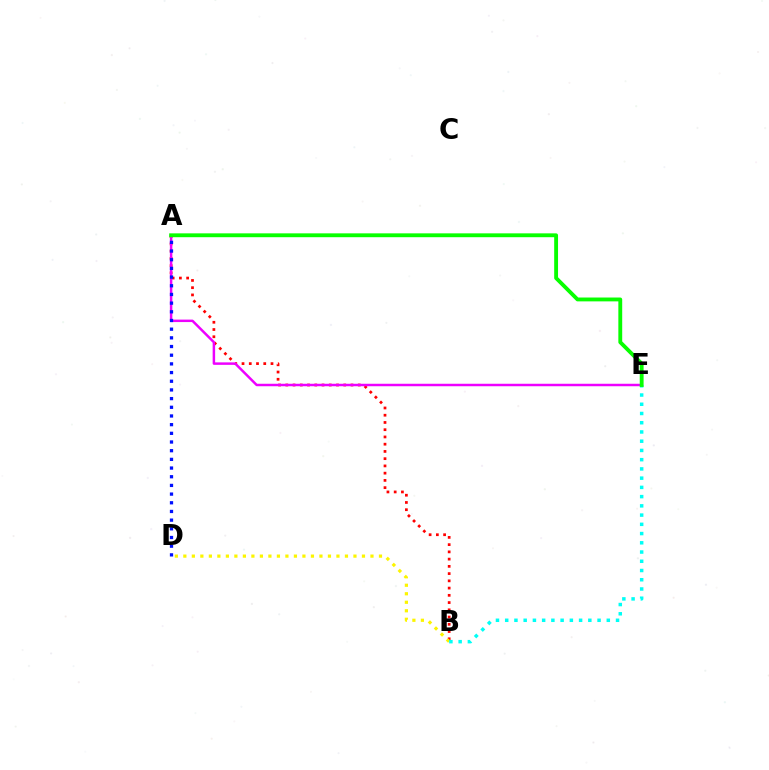{('A', 'B'): [{'color': '#ff0000', 'line_style': 'dotted', 'thickness': 1.97}], ('A', 'E'): [{'color': '#ee00ff', 'line_style': 'solid', 'thickness': 1.78}, {'color': '#08ff00', 'line_style': 'solid', 'thickness': 2.77}], ('B', 'D'): [{'color': '#fcf500', 'line_style': 'dotted', 'thickness': 2.31}], ('B', 'E'): [{'color': '#00fff6', 'line_style': 'dotted', 'thickness': 2.51}], ('A', 'D'): [{'color': '#0010ff', 'line_style': 'dotted', 'thickness': 2.36}]}